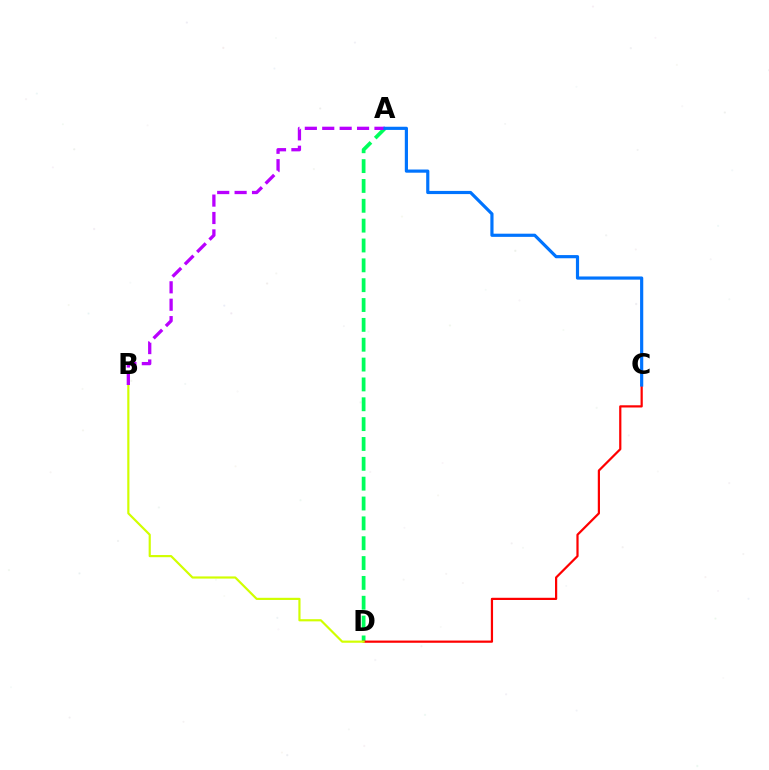{('A', 'D'): [{'color': '#00ff5c', 'line_style': 'dashed', 'thickness': 2.7}], ('C', 'D'): [{'color': '#ff0000', 'line_style': 'solid', 'thickness': 1.6}], ('B', 'D'): [{'color': '#d1ff00', 'line_style': 'solid', 'thickness': 1.57}], ('A', 'B'): [{'color': '#b900ff', 'line_style': 'dashed', 'thickness': 2.36}], ('A', 'C'): [{'color': '#0074ff', 'line_style': 'solid', 'thickness': 2.29}]}